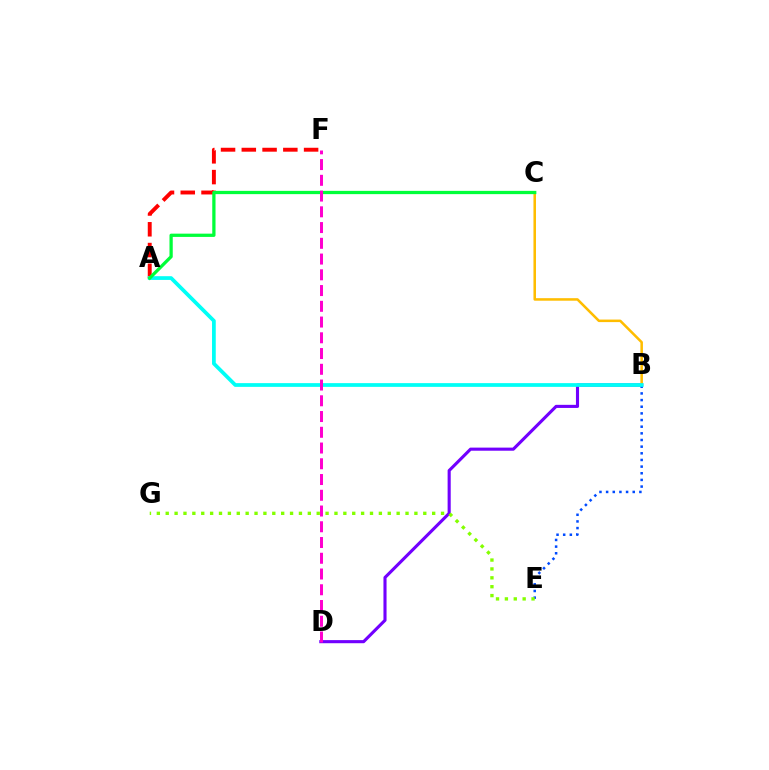{('B', 'D'): [{'color': '#7200ff', 'line_style': 'solid', 'thickness': 2.24}], ('B', 'C'): [{'color': '#ffbd00', 'line_style': 'solid', 'thickness': 1.83}], ('A', 'F'): [{'color': '#ff0000', 'line_style': 'dashed', 'thickness': 2.82}], ('B', 'E'): [{'color': '#004bff', 'line_style': 'dotted', 'thickness': 1.81}], ('A', 'B'): [{'color': '#00fff6', 'line_style': 'solid', 'thickness': 2.69}], ('E', 'G'): [{'color': '#84ff00', 'line_style': 'dotted', 'thickness': 2.41}], ('A', 'C'): [{'color': '#00ff39', 'line_style': 'solid', 'thickness': 2.35}], ('D', 'F'): [{'color': '#ff00cf', 'line_style': 'dashed', 'thickness': 2.14}]}